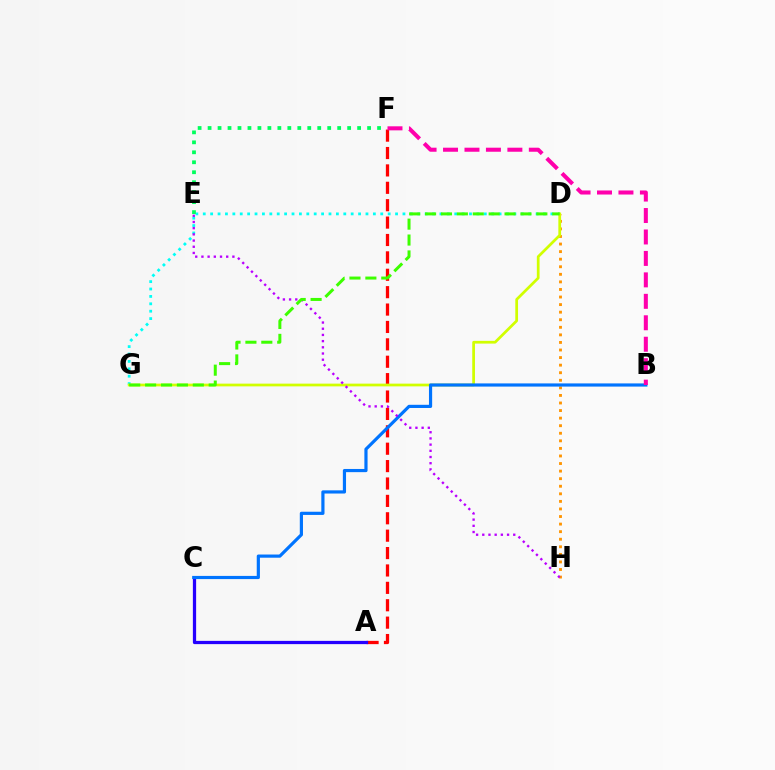{('D', 'H'): [{'color': '#ff9400', 'line_style': 'dotted', 'thickness': 2.06}], ('A', 'F'): [{'color': '#ff0000', 'line_style': 'dashed', 'thickness': 2.36}], ('D', 'G'): [{'color': '#00fff6', 'line_style': 'dotted', 'thickness': 2.01}, {'color': '#d1ff00', 'line_style': 'solid', 'thickness': 1.97}, {'color': '#3dff00', 'line_style': 'dashed', 'thickness': 2.16}], ('A', 'C'): [{'color': '#2500ff', 'line_style': 'solid', 'thickness': 2.34}], ('B', 'C'): [{'color': '#0074ff', 'line_style': 'solid', 'thickness': 2.29}], ('E', 'H'): [{'color': '#b900ff', 'line_style': 'dotted', 'thickness': 1.68}], ('E', 'F'): [{'color': '#00ff5c', 'line_style': 'dotted', 'thickness': 2.71}], ('B', 'F'): [{'color': '#ff00ac', 'line_style': 'dashed', 'thickness': 2.91}]}